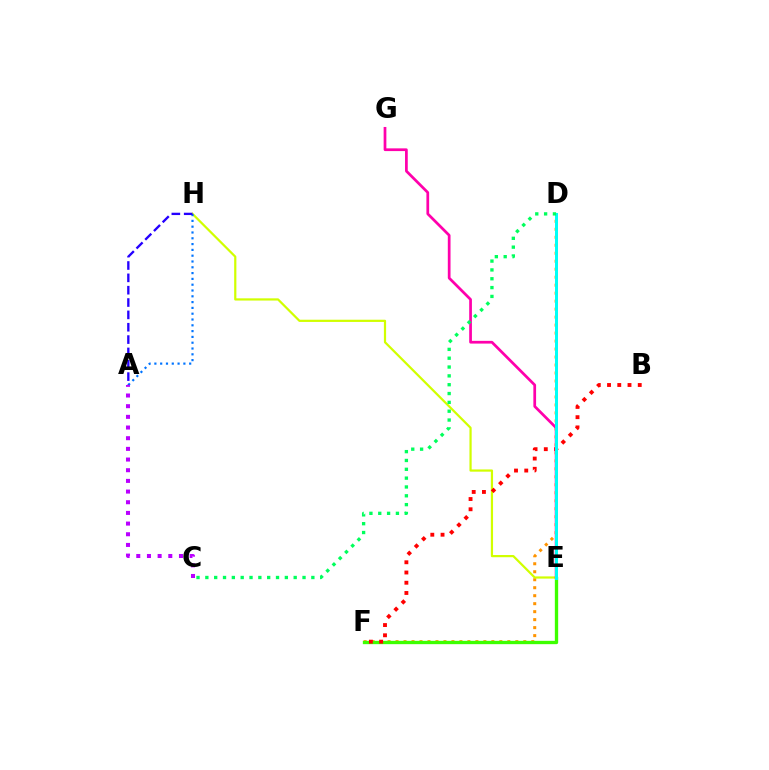{('D', 'F'): [{'color': '#ff9400', 'line_style': 'dotted', 'thickness': 2.17}], ('E', 'F'): [{'color': '#3dff00', 'line_style': 'solid', 'thickness': 2.4}], ('E', 'H'): [{'color': '#d1ff00', 'line_style': 'solid', 'thickness': 1.59}], ('B', 'F'): [{'color': '#ff0000', 'line_style': 'dotted', 'thickness': 2.78}], ('A', 'H'): [{'color': '#0074ff', 'line_style': 'dotted', 'thickness': 1.58}, {'color': '#2500ff', 'line_style': 'dashed', 'thickness': 1.68}], ('A', 'C'): [{'color': '#b900ff', 'line_style': 'dotted', 'thickness': 2.9}], ('E', 'G'): [{'color': '#ff00ac', 'line_style': 'solid', 'thickness': 1.96}], ('D', 'E'): [{'color': '#00fff6', 'line_style': 'solid', 'thickness': 2.15}], ('C', 'D'): [{'color': '#00ff5c', 'line_style': 'dotted', 'thickness': 2.4}]}